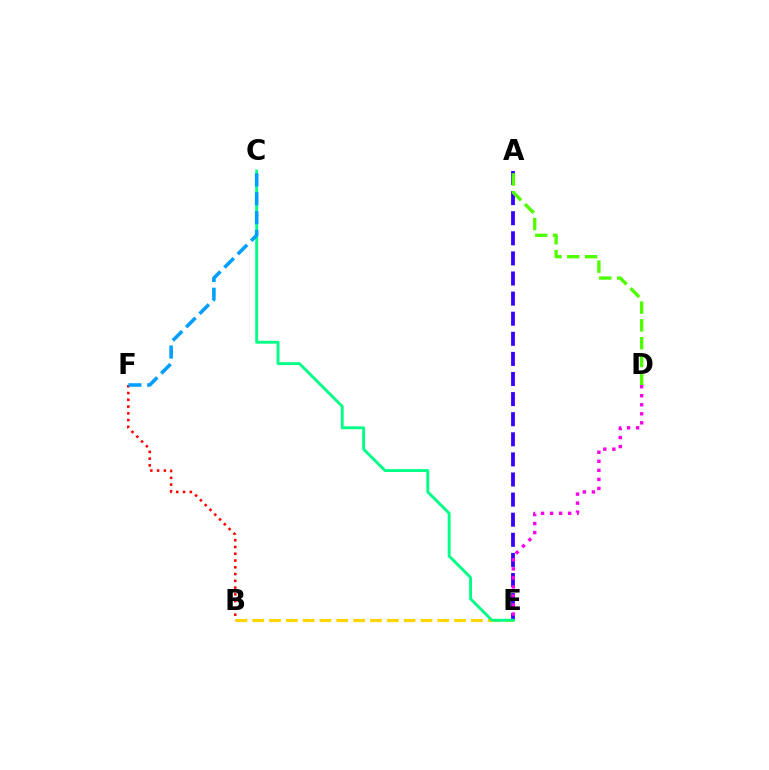{('B', 'E'): [{'color': '#ffd500', 'line_style': 'dashed', 'thickness': 2.29}], ('A', 'E'): [{'color': '#3700ff', 'line_style': 'dashed', 'thickness': 2.73}], ('C', 'E'): [{'color': '#00ff86', 'line_style': 'solid', 'thickness': 2.08}], ('D', 'E'): [{'color': '#ff00ed', 'line_style': 'dotted', 'thickness': 2.45}], ('B', 'F'): [{'color': '#ff0000', 'line_style': 'dotted', 'thickness': 1.84}], ('C', 'F'): [{'color': '#009eff', 'line_style': 'dashed', 'thickness': 2.56}], ('A', 'D'): [{'color': '#4fff00', 'line_style': 'dashed', 'thickness': 2.42}]}